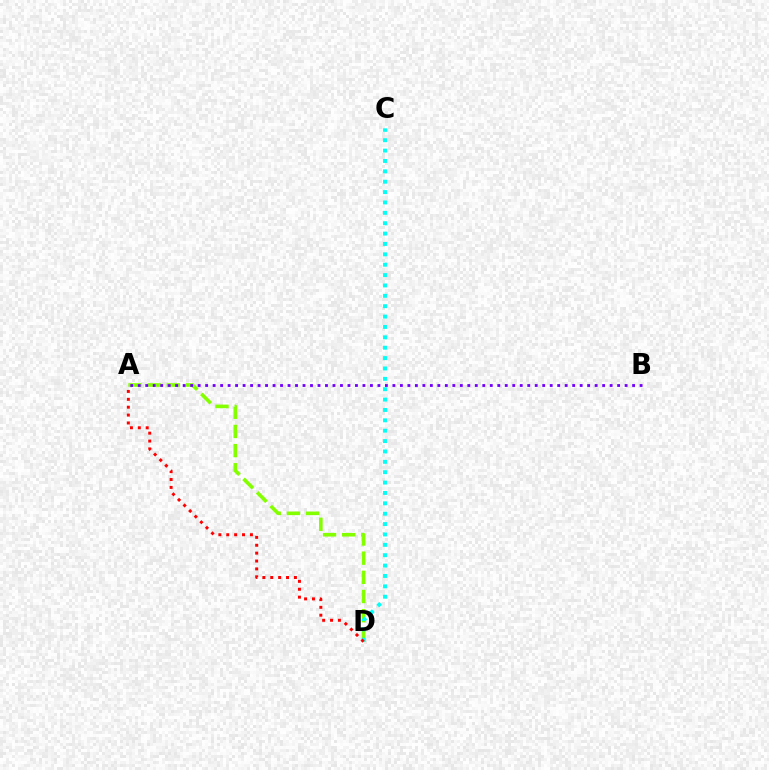{('A', 'D'): [{'color': '#84ff00', 'line_style': 'dashed', 'thickness': 2.6}, {'color': '#ff0000', 'line_style': 'dotted', 'thickness': 2.14}], ('C', 'D'): [{'color': '#00fff6', 'line_style': 'dotted', 'thickness': 2.82}], ('A', 'B'): [{'color': '#7200ff', 'line_style': 'dotted', 'thickness': 2.04}]}